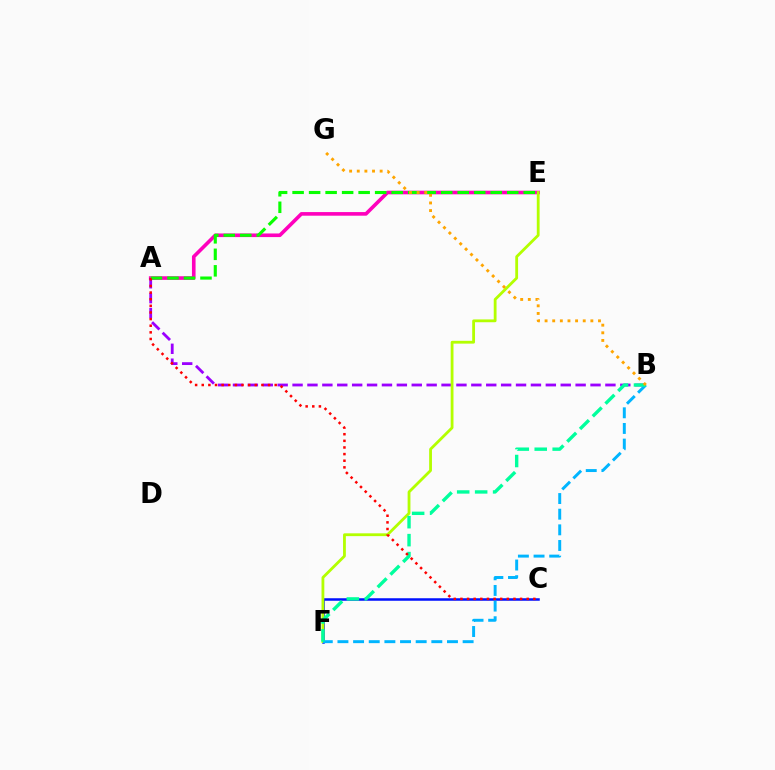{('C', 'F'): [{'color': '#0010ff', 'line_style': 'solid', 'thickness': 1.8}], ('A', 'E'): [{'color': '#ff00bd', 'line_style': 'solid', 'thickness': 2.6}, {'color': '#08ff00', 'line_style': 'dashed', 'thickness': 2.24}], ('A', 'B'): [{'color': '#9b00ff', 'line_style': 'dashed', 'thickness': 2.02}], ('E', 'F'): [{'color': '#b3ff00', 'line_style': 'solid', 'thickness': 2.02}], ('B', 'F'): [{'color': '#00b5ff', 'line_style': 'dashed', 'thickness': 2.13}, {'color': '#00ff9d', 'line_style': 'dashed', 'thickness': 2.44}], ('A', 'C'): [{'color': '#ff0000', 'line_style': 'dotted', 'thickness': 1.8}], ('B', 'G'): [{'color': '#ffa500', 'line_style': 'dotted', 'thickness': 2.07}]}